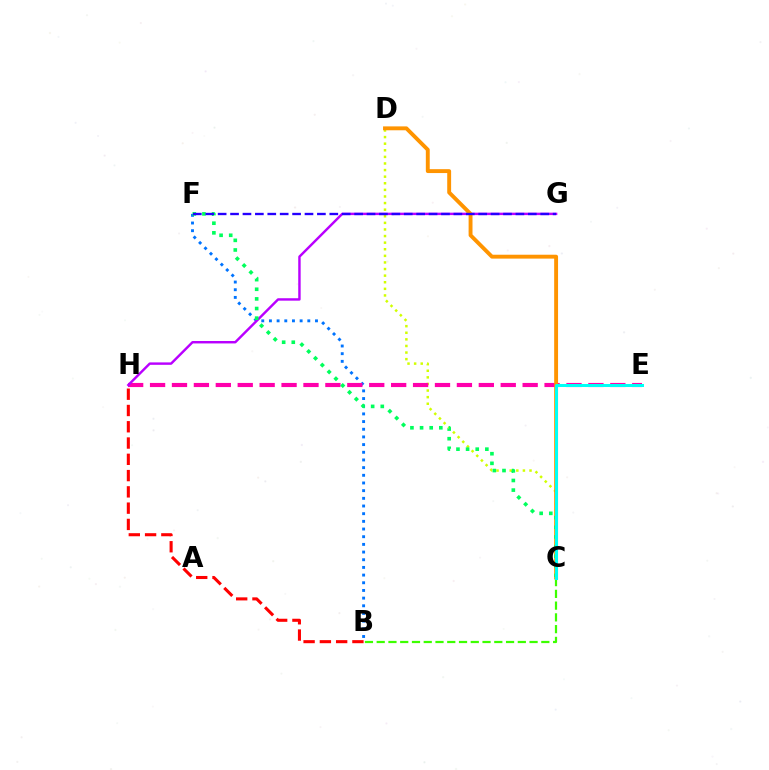{('B', 'F'): [{'color': '#0074ff', 'line_style': 'dotted', 'thickness': 2.09}], ('C', 'D'): [{'color': '#d1ff00', 'line_style': 'dotted', 'thickness': 1.79}, {'color': '#ff9400', 'line_style': 'solid', 'thickness': 2.8}], ('E', 'H'): [{'color': '#ff00ac', 'line_style': 'dashed', 'thickness': 2.98}], ('G', 'H'): [{'color': '#b900ff', 'line_style': 'solid', 'thickness': 1.75}], ('C', 'F'): [{'color': '#00ff5c', 'line_style': 'dotted', 'thickness': 2.62}], ('F', 'G'): [{'color': '#2500ff', 'line_style': 'dashed', 'thickness': 1.69}], ('B', 'C'): [{'color': '#3dff00', 'line_style': 'dashed', 'thickness': 1.6}], ('B', 'H'): [{'color': '#ff0000', 'line_style': 'dashed', 'thickness': 2.21}], ('C', 'E'): [{'color': '#00fff6', 'line_style': 'solid', 'thickness': 2.17}]}